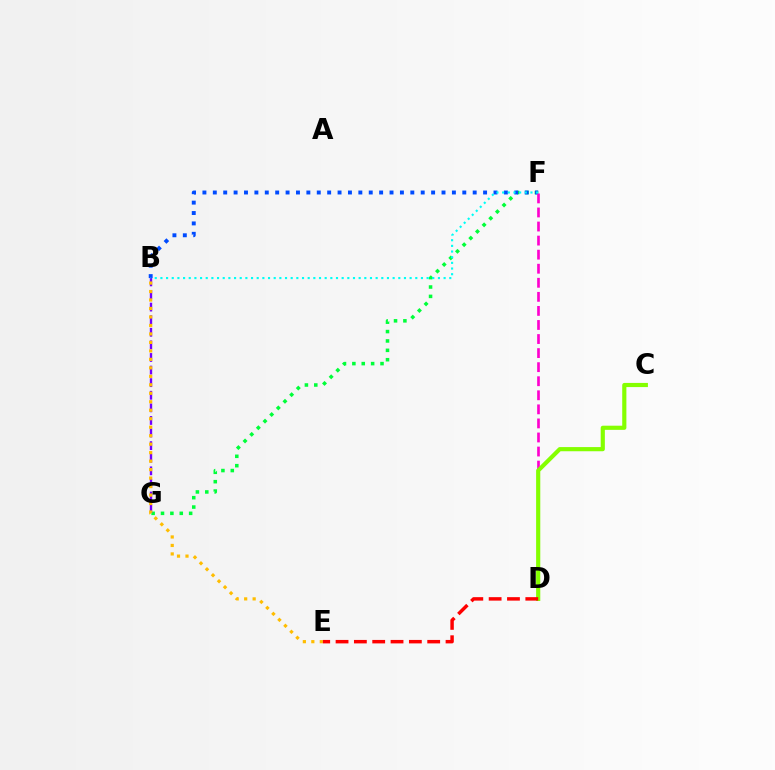{('F', 'G'): [{'color': '#00ff39', 'line_style': 'dotted', 'thickness': 2.55}], ('B', 'F'): [{'color': '#004bff', 'line_style': 'dotted', 'thickness': 2.82}, {'color': '#00fff6', 'line_style': 'dotted', 'thickness': 1.54}], ('B', 'G'): [{'color': '#7200ff', 'line_style': 'dashed', 'thickness': 1.71}], ('D', 'F'): [{'color': '#ff00cf', 'line_style': 'dashed', 'thickness': 1.91}], ('C', 'D'): [{'color': '#84ff00', 'line_style': 'solid', 'thickness': 2.99}], ('B', 'E'): [{'color': '#ffbd00', 'line_style': 'dotted', 'thickness': 2.3}], ('D', 'E'): [{'color': '#ff0000', 'line_style': 'dashed', 'thickness': 2.49}]}